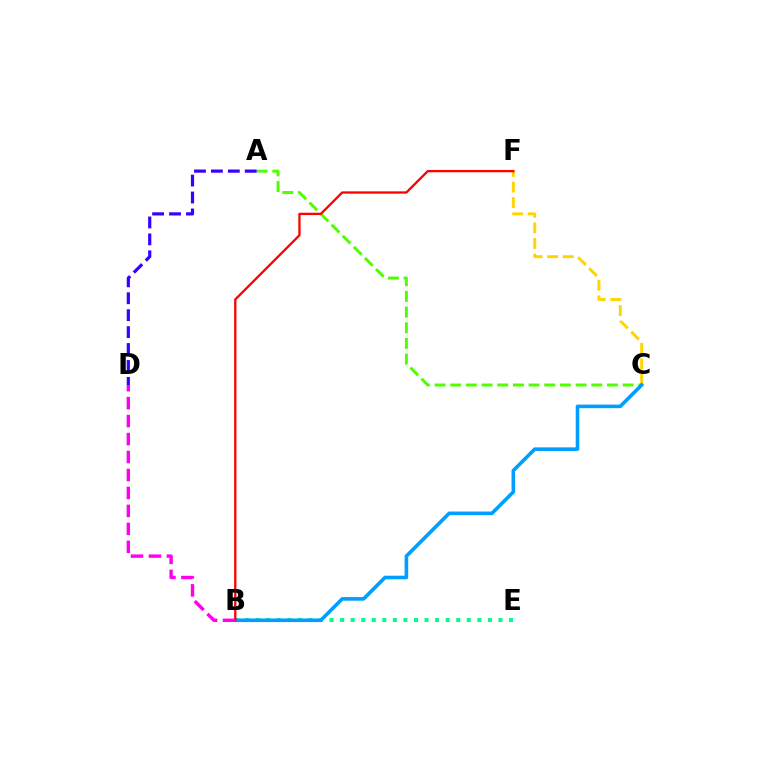{('C', 'F'): [{'color': '#ffd500', 'line_style': 'dashed', 'thickness': 2.12}], ('A', 'C'): [{'color': '#4fff00', 'line_style': 'dashed', 'thickness': 2.13}], ('B', 'E'): [{'color': '#00ff86', 'line_style': 'dotted', 'thickness': 2.87}], ('B', 'C'): [{'color': '#009eff', 'line_style': 'solid', 'thickness': 2.59}], ('B', 'F'): [{'color': '#ff0000', 'line_style': 'solid', 'thickness': 1.66}], ('B', 'D'): [{'color': '#ff00ed', 'line_style': 'dashed', 'thickness': 2.44}], ('A', 'D'): [{'color': '#3700ff', 'line_style': 'dashed', 'thickness': 2.3}]}